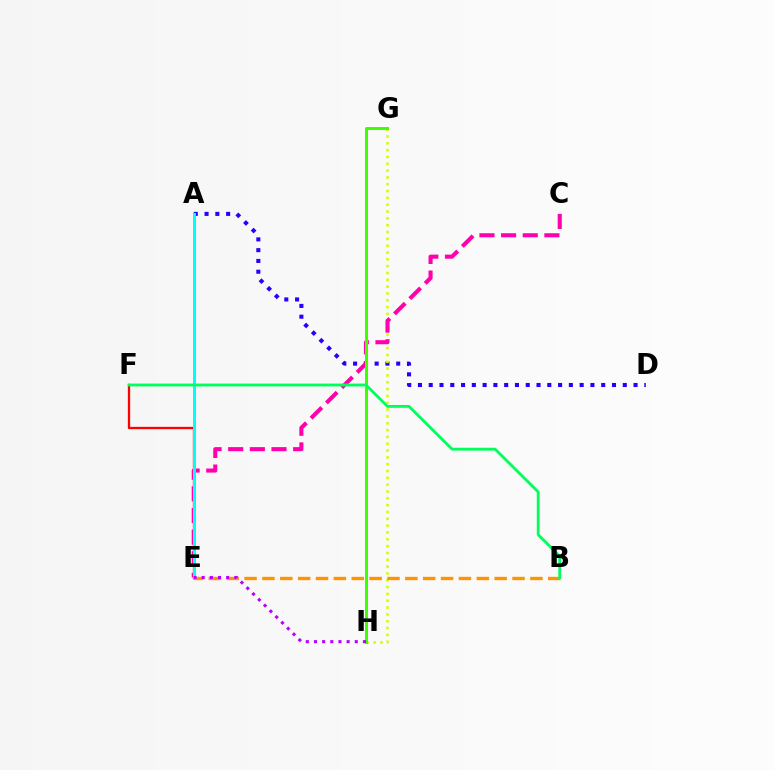{('E', 'F'): [{'color': '#ff0000', 'line_style': 'solid', 'thickness': 1.66}], ('A', 'E'): [{'color': '#0074ff', 'line_style': 'dashed', 'thickness': 1.86}, {'color': '#00fff6', 'line_style': 'solid', 'thickness': 2.15}], ('A', 'D'): [{'color': '#2500ff', 'line_style': 'dotted', 'thickness': 2.93}], ('G', 'H'): [{'color': '#d1ff00', 'line_style': 'dotted', 'thickness': 1.86}, {'color': '#3dff00', 'line_style': 'solid', 'thickness': 2.15}], ('C', 'E'): [{'color': '#ff00ac', 'line_style': 'dashed', 'thickness': 2.94}], ('B', 'E'): [{'color': '#ff9400', 'line_style': 'dashed', 'thickness': 2.43}], ('B', 'F'): [{'color': '#00ff5c', 'line_style': 'solid', 'thickness': 2.04}], ('E', 'H'): [{'color': '#b900ff', 'line_style': 'dotted', 'thickness': 2.22}]}